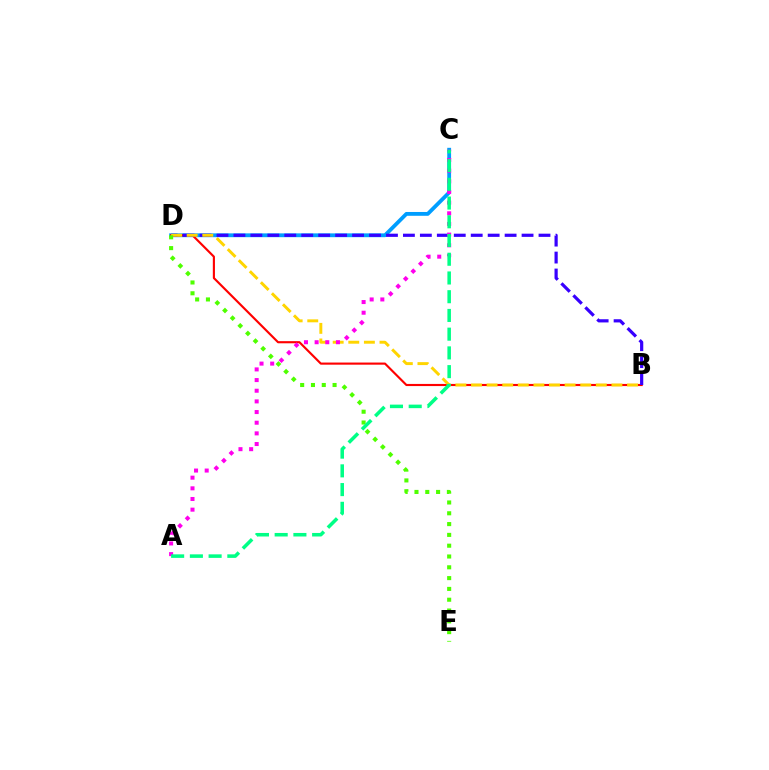{('C', 'D'): [{'color': '#009eff', 'line_style': 'solid', 'thickness': 2.75}], ('B', 'D'): [{'color': '#ff0000', 'line_style': 'solid', 'thickness': 1.54}, {'color': '#3700ff', 'line_style': 'dashed', 'thickness': 2.3}, {'color': '#ffd500', 'line_style': 'dashed', 'thickness': 2.12}], ('D', 'E'): [{'color': '#4fff00', 'line_style': 'dotted', 'thickness': 2.94}], ('A', 'C'): [{'color': '#ff00ed', 'line_style': 'dotted', 'thickness': 2.9}, {'color': '#00ff86', 'line_style': 'dashed', 'thickness': 2.54}]}